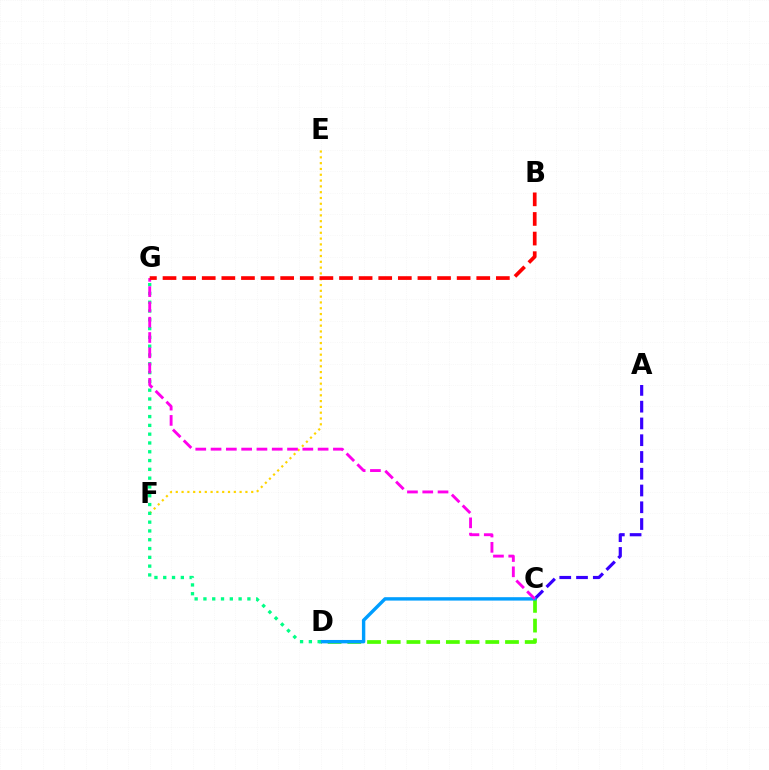{('C', 'D'): [{'color': '#4fff00', 'line_style': 'dashed', 'thickness': 2.68}, {'color': '#009eff', 'line_style': 'solid', 'thickness': 2.44}], ('E', 'F'): [{'color': '#ffd500', 'line_style': 'dotted', 'thickness': 1.58}], ('A', 'C'): [{'color': '#3700ff', 'line_style': 'dashed', 'thickness': 2.28}], ('D', 'G'): [{'color': '#00ff86', 'line_style': 'dotted', 'thickness': 2.39}], ('C', 'G'): [{'color': '#ff00ed', 'line_style': 'dashed', 'thickness': 2.08}], ('B', 'G'): [{'color': '#ff0000', 'line_style': 'dashed', 'thickness': 2.66}]}